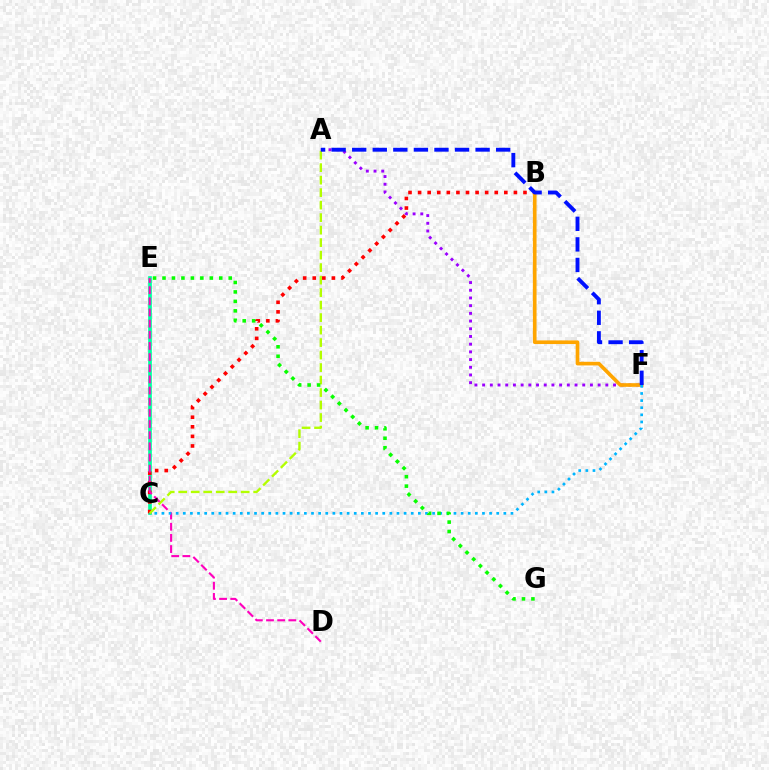{('C', 'E'): [{'color': '#00ff9d', 'line_style': 'solid', 'thickness': 2.66}], ('B', 'C'): [{'color': '#ff0000', 'line_style': 'dotted', 'thickness': 2.6}], ('A', 'C'): [{'color': '#b3ff00', 'line_style': 'dashed', 'thickness': 1.7}], ('A', 'F'): [{'color': '#9b00ff', 'line_style': 'dotted', 'thickness': 2.09}, {'color': '#0010ff', 'line_style': 'dashed', 'thickness': 2.79}], ('D', 'E'): [{'color': '#ff00bd', 'line_style': 'dashed', 'thickness': 1.52}], ('B', 'F'): [{'color': '#ffa500', 'line_style': 'solid', 'thickness': 2.63}], ('C', 'F'): [{'color': '#00b5ff', 'line_style': 'dotted', 'thickness': 1.94}], ('E', 'G'): [{'color': '#08ff00', 'line_style': 'dotted', 'thickness': 2.57}]}